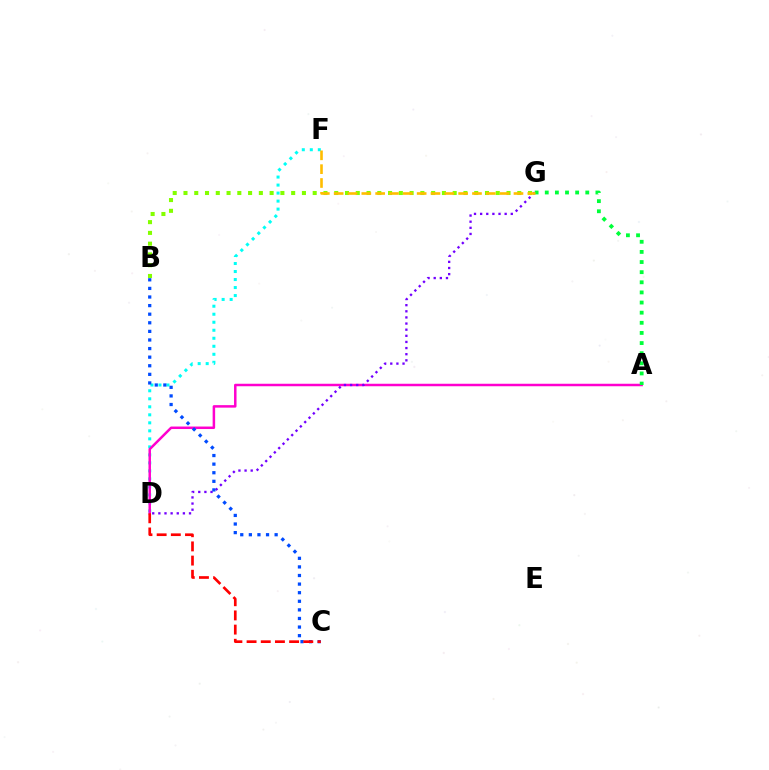{('D', 'F'): [{'color': '#00fff6', 'line_style': 'dotted', 'thickness': 2.18}], ('A', 'D'): [{'color': '#ff00cf', 'line_style': 'solid', 'thickness': 1.8}], ('D', 'G'): [{'color': '#7200ff', 'line_style': 'dotted', 'thickness': 1.67}], ('B', 'C'): [{'color': '#004bff', 'line_style': 'dotted', 'thickness': 2.33}], ('B', 'G'): [{'color': '#84ff00', 'line_style': 'dotted', 'thickness': 2.93}], ('C', 'D'): [{'color': '#ff0000', 'line_style': 'dashed', 'thickness': 1.93}], ('A', 'G'): [{'color': '#00ff39', 'line_style': 'dotted', 'thickness': 2.75}], ('F', 'G'): [{'color': '#ffbd00', 'line_style': 'dashed', 'thickness': 1.88}]}